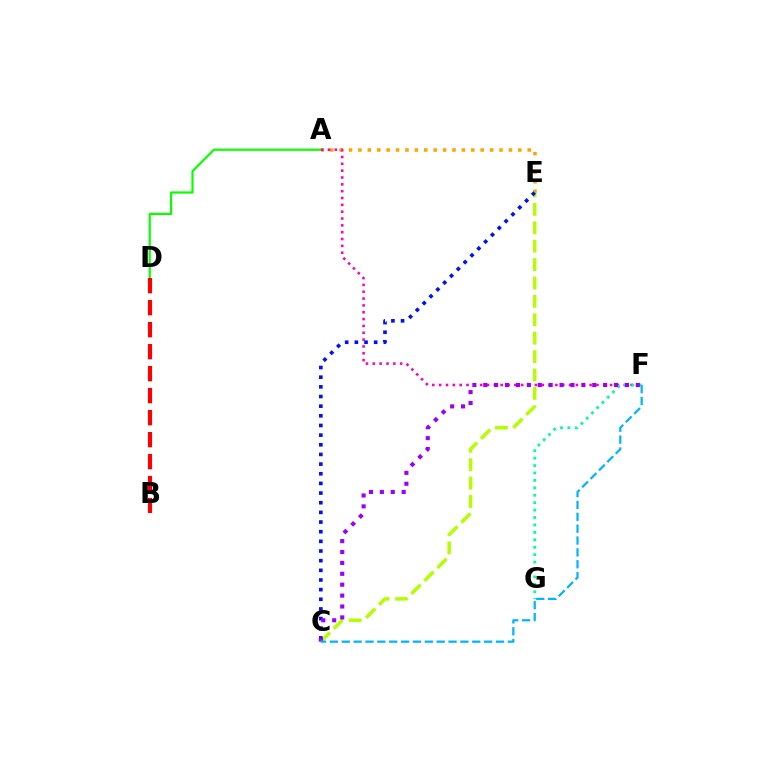{('A', 'D'): [{'color': '#08ff00', 'line_style': 'solid', 'thickness': 1.58}], ('A', 'E'): [{'color': '#ffa500', 'line_style': 'dotted', 'thickness': 2.55}], ('A', 'F'): [{'color': '#ff00bd', 'line_style': 'dotted', 'thickness': 1.86}], ('C', 'E'): [{'color': '#b3ff00', 'line_style': 'dashed', 'thickness': 2.5}, {'color': '#0010ff', 'line_style': 'dotted', 'thickness': 2.62}], ('F', 'G'): [{'color': '#00ff9d', 'line_style': 'dotted', 'thickness': 2.02}], ('C', 'F'): [{'color': '#9b00ff', 'line_style': 'dotted', 'thickness': 2.96}, {'color': '#00b5ff', 'line_style': 'dashed', 'thickness': 1.61}], ('B', 'D'): [{'color': '#ff0000', 'line_style': 'dashed', 'thickness': 2.99}]}